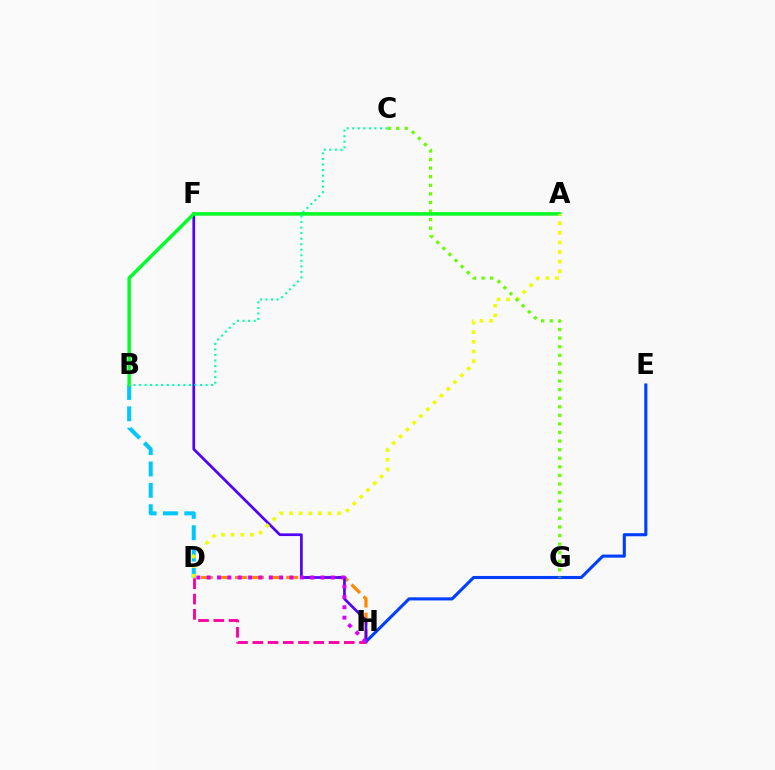{('D', 'H'): [{'color': '#ff8800', 'line_style': 'dashed', 'thickness': 2.32}, {'color': '#ff00a0', 'line_style': 'dashed', 'thickness': 2.07}, {'color': '#d600ff', 'line_style': 'dotted', 'thickness': 2.81}], ('B', 'D'): [{'color': '#00c7ff', 'line_style': 'dashed', 'thickness': 2.9}], ('A', 'F'): [{'color': '#ff0000', 'line_style': 'solid', 'thickness': 1.62}], ('F', 'H'): [{'color': '#4f00ff', 'line_style': 'solid', 'thickness': 1.94}], ('A', 'B'): [{'color': '#00ff27', 'line_style': 'solid', 'thickness': 2.49}], ('B', 'C'): [{'color': '#00ffaf', 'line_style': 'dotted', 'thickness': 1.51}], ('A', 'D'): [{'color': '#eeff00', 'line_style': 'dotted', 'thickness': 2.61}], ('E', 'H'): [{'color': '#003fff', 'line_style': 'solid', 'thickness': 2.23}], ('C', 'G'): [{'color': '#66ff00', 'line_style': 'dotted', 'thickness': 2.33}]}